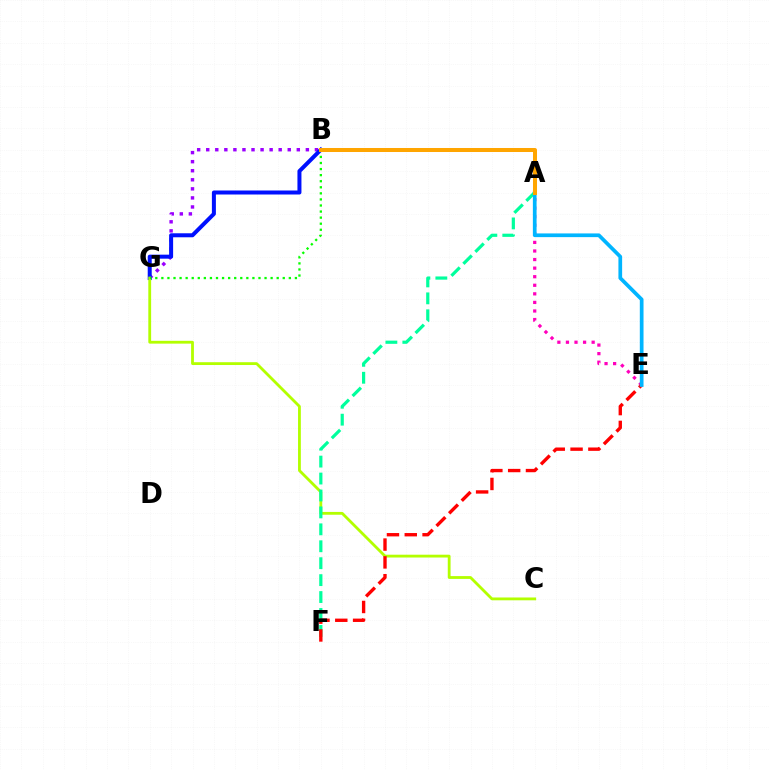{('B', 'G'): [{'color': '#9b00ff', 'line_style': 'dotted', 'thickness': 2.46}, {'color': '#0010ff', 'line_style': 'solid', 'thickness': 2.88}, {'color': '#08ff00', 'line_style': 'dotted', 'thickness': 1.65}], ('C', 'G'): [{'color': '#b3ff00', 'line_style': 'solid', 'thickness': 2.03}], ('A', 'F'): [{'color': '#00ff9d', 'line_style': 'dashed', 'thickness': 2.3}], ('A', 'E'): [{'color': '#ff00bd', 'line_style': 'dotted', 'thickness': 2.33}, {'color': '#00b5ff', 'line_style': 'solid', 'thickness': 2.67}], ('E', 'F'): [{'color': '#ff0000', 'line_style': 'dashed', 'thickness': 2.42}], ('A', 'B'): [{'color': '#ffa500', 'line_style': 'solid', 'thickness': 2.89}]}